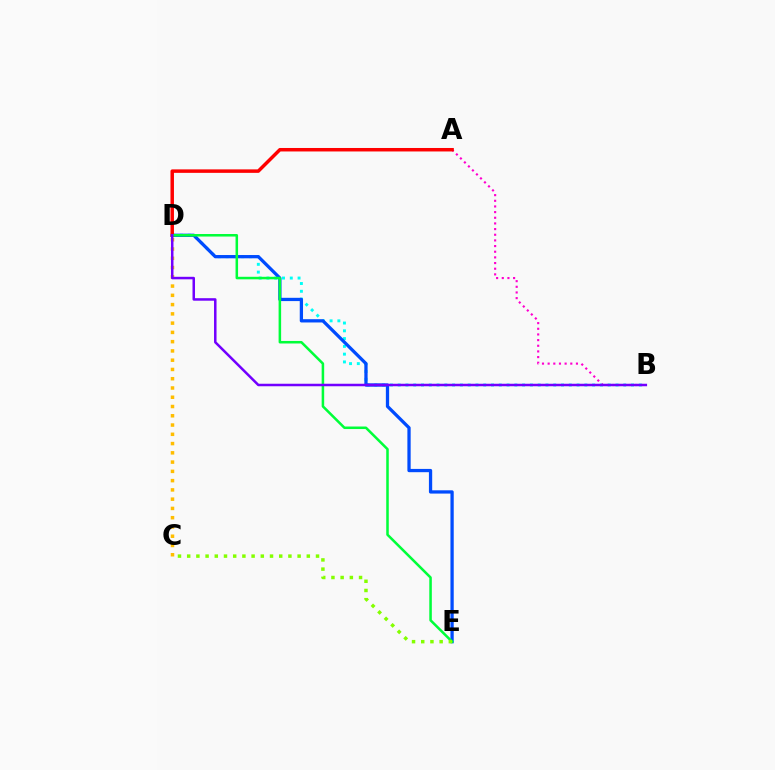{('B', 'D'): [{'color': '#00fff6', 'line_style': 'dotted', 'thickness': 2.11}, {'color': '#7200ff', 'line_style': 'solid', 'thickness': 1.81}], ('D', 'E'): [{'color': '#004bff', 'line_style': 'solid', 'thickness': 2.36}, {'color': '#00ff39', 'line_style': 'solid', 'thickness': 1.82}], ('A', 'B'): [{'color': '#ff00cf', 'line_style': 'dotted', 'thickness': 1.54}], ('A', 'D'): [{'color': '#ff0000', 'line_style': 'solid', 'thickness': 2.51}], ('C', 'D'): [{'color': '#ffbd00', 'line_style': 'dotted', 'thickness': 2.52}], ('C', 'E'): [{'color': '#84ff00', 'line_style': 'dotted', 'thickness': 2.5}]}